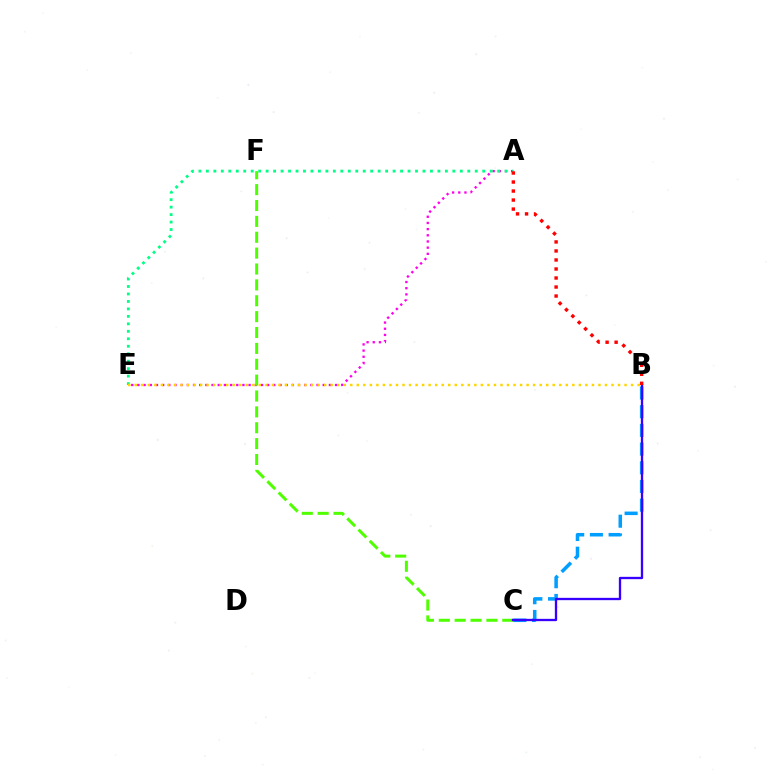{('B', 'C'): [{'color': '#009eff', 'line_style': 'dashed', 'thickness': 2.54}, {'color': '#3700ff', 'line_style': 'solid', 'thickness': 1.67}], ('A', 'E'): [{'color': '#ff00ed', 'line_style': 'dotted', 'thickness': 1.68}, {'color': '#00ff86', 'line_style': 'dotted', 'thickness': 2.03}], ('C', 'F'): [{'color': '#4fff00', 'line_style': 'dashed', 'thickness': 2.16}], ('B', 'E'): [{'color': '#ffd500', 'line_style': 'dotted', 'thickness': 1.77}], ('A', 'B'): [{'color': '#ff0000', 'line_style': 'dotted', 'thickness': 2.45}]}